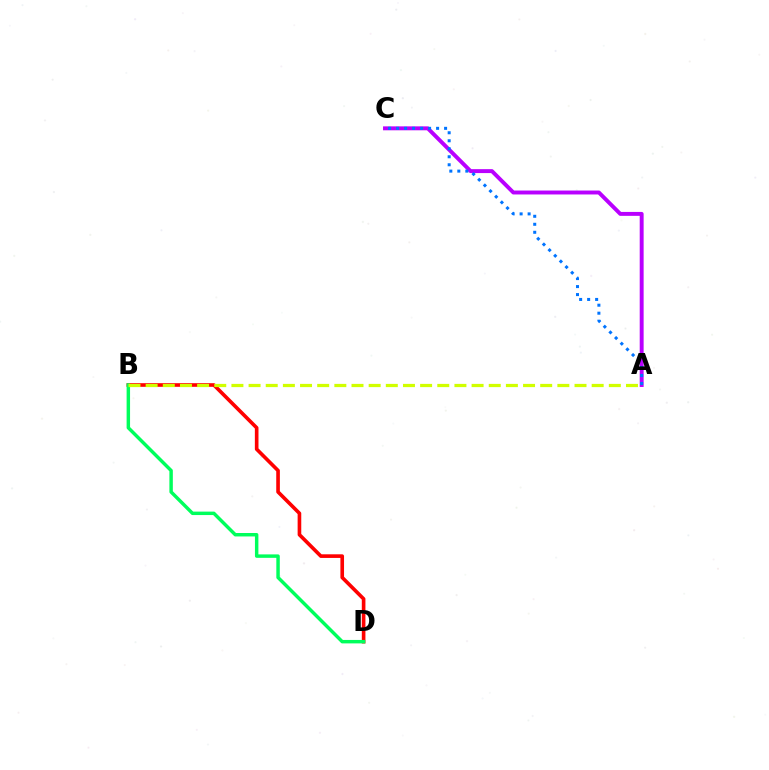{('B', 'D'): [{'color': '#ff0000', 'line_style': 'solid', 'thickness': 2.61}, {'color': '#00ff5c', 'line_style': 'solid', 'thickness': 2.48}], ('A', 'C'): [{'color': '#b900ff', 'line_style': 'solid', 'thickness': 2.83}, {'color': '#0074ff', 'line_style': 'dotted', 'thickness': 2.17}], ('A', 'B'): [{'color': '#d1ff00', 'line_style': 'dashed', 'thickness': 2.33}]}